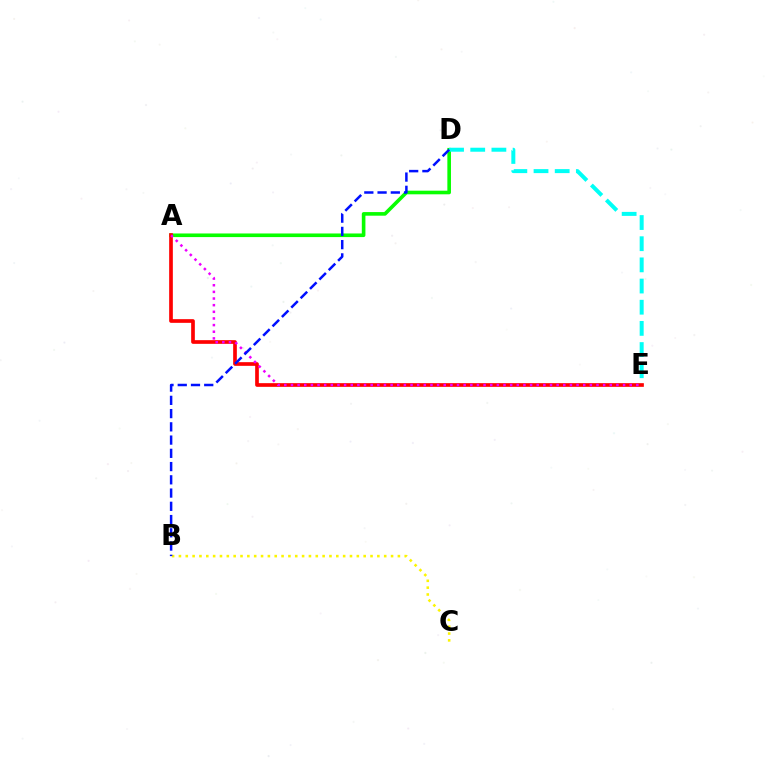{('B', 'C'): [{'color': '#fcf500', 'line_style': 'dotted', 'thickness': 1.86}], ('A', 'D'): [{'color': '#08ff00', 'line_style': 'solid', 'thickness': 2.6}], ('D', 'E'): [{'color': '#00fff6', 'line_style': 'dashed', 'thickness': 2.88}], ('A', 'E'): [{'color': '#ff0000', 'line_style': 'solid', 'thickness': 2.65}, {'color': '#ee00ff', 'line_style': 'dotted', 'thickness': 1.8}], ('B', 'D'): [{'color': '#0010ff', 'line_style': 'dashed', 'thickness': 1.8}]}